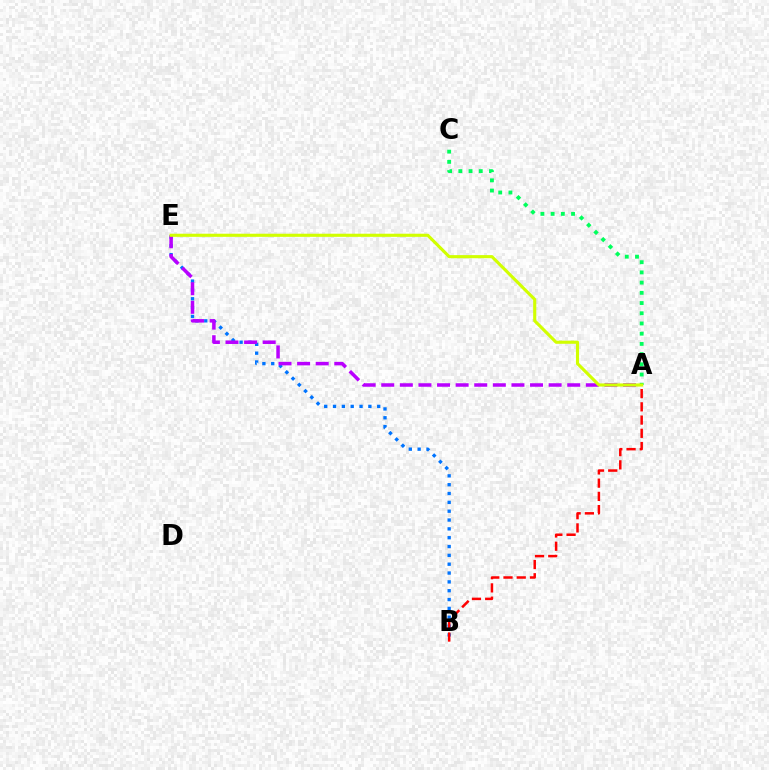{('B', 'E'): [{'color': '#0074ff', 'line_style': 'dotted', 'thickness': 2.4}], ('A', 'C'): [{'color': '#00ff5c', 'line_style': 'dotted', 'thickness': 2.77}], ('A', 'E'): [{'color': '#b900ff', 'line_style': 'dashed', 'thickness': 2.53}, {'color': '#d1ff00', 'line_style': 'solid', 'thickness': 2.24}], ('A', 'B'): [{'color': '#ff0000', 'line_style': 'dashed', 'thickness': 1.8}]}